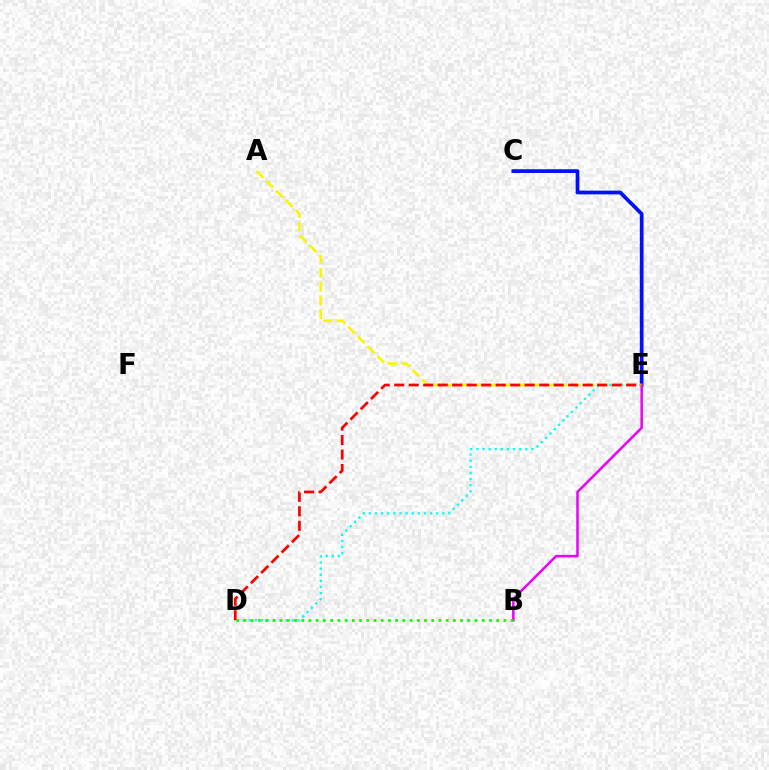{('C', 'E'): [{'color': '#0010ff', 'line_style': 'solid', 'thickness': 2.69}], ('B', 'E'): [{'color': '#ee00ff', 'line_style': 'solid', 'thickness': 1.82}], ('D', 'E'): [{'color': '#00fff6', 'line_style': 'dotted', 'thickness': 1.66}, {'color': '#ff0000', 'line_style': 'dashed', 'thickness': 1.97}], ('A', 'E'): [{'color': '#fcf500', 'line_style': 'dashed', 'thickness': 1.87}], ('B', 'D'): [{'color': '#08ff00', 'line_style': 'dotted', 'thickness': 1.96}]}